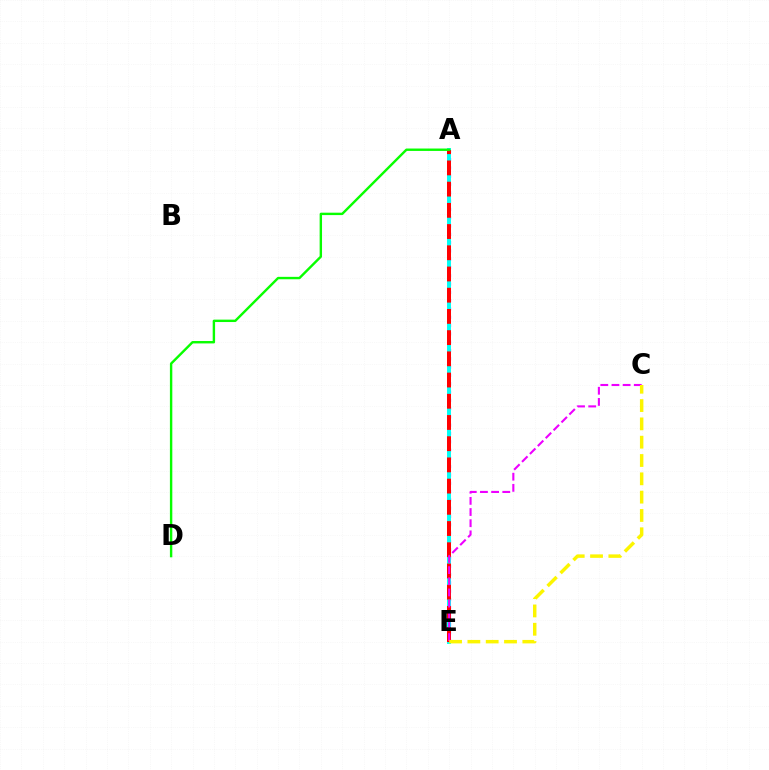{('A', 'E'): [{'color': '#0010ff', 'line_style': 'dotted', 'thickness': 2.25}, {'color': '#00fff6', 'line_style': 'solid', 'thickness': 2.84}, {'color': '#ff0000', 'line_style': 'dashed', 'thickness': 2.88}], ('C', 'E'): [{'color': '#ee00ff', 'line_style': 'dashed', 'thickness': 1.52}, {'color': '#fcf500', 'line_style': 'dashed', 'thickness': 2.49}], ('A', 'D'): [{'color': '#08ff00', 'line_style': 'solid', 'thickness': 1.73}]}